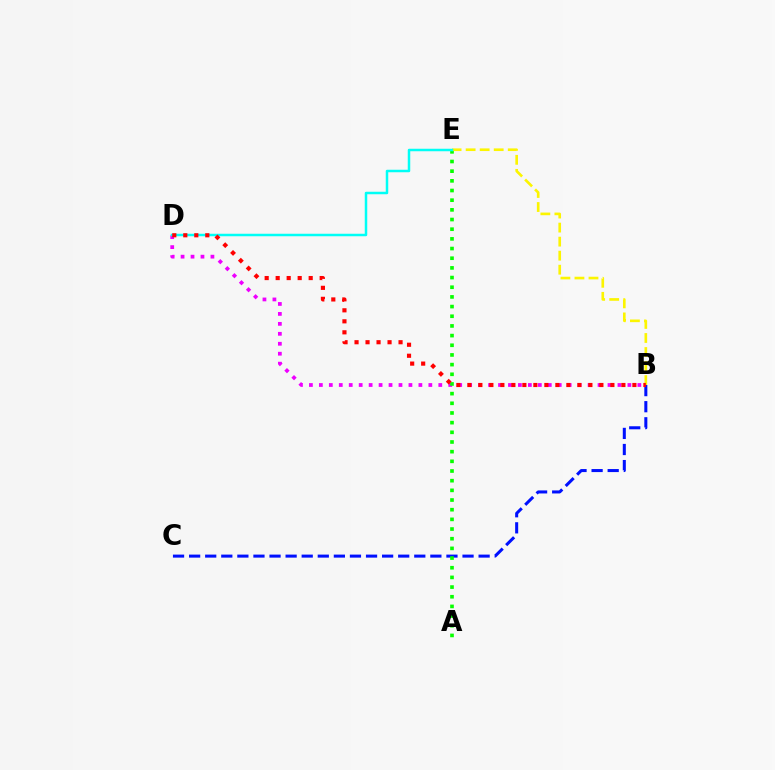{('B', 'D'): [{'color': '#ee00ff', 'line_style': 'dotted', 'thickness': 2.7}, {'color': '#ff0000', 'line_style': 'dotted', 'thickness': 2.99}], ('B', 'C'): [{'color': '#0010ff', 'line_style': 'dashed', 'thickness': 2.18}], ('A', 'E'): [{'color': '#08ff00', 'line_style': 'dotted', 'thickness': 2.63}], ('B', 'E'): [{'color': '#fcf500', 'line_style': 'dashed', 'thickness': 1.91}], ('D', 'E'): [{'color': '#00fff6', 'line_style': 'solid', 'thickness': 1.8}]}